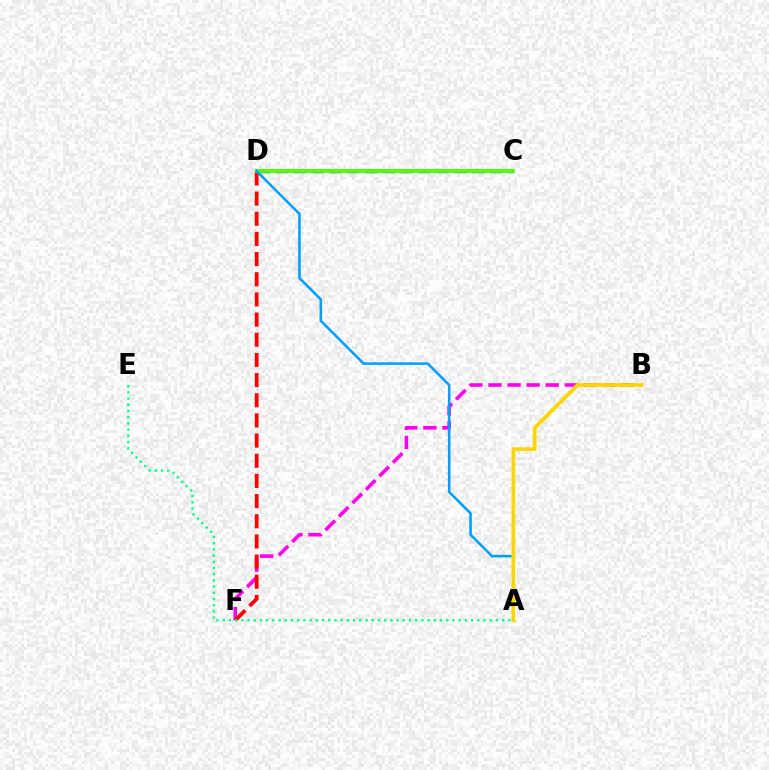{('C', 'D'): [{'color': '#3700ff', 'line_style': 'dashed', 'thickness': 2.43}, {'color': '#4fff00', 'line_style': 'solid', 'thickness': 2.76}], ('B', 'F'): [{'color': '#ff00ed', 'line_style': 'dashed', 'thickness': 2.59}], ('D', 'F'): [{'color': '#ff0000', 'line_style': 'dashed', 'thickness': 2.74}], ('A', 'D'): [{'color': '#009eff', 'line_style': 'solid', 'thickness': 1.84}], ('A', 'E'): [{'color': '#00ff86', 'line_style': 'dotted', 'thickness': 1.69}], ('A', 'B'): [{'color': '#ffd500', 'line_style': 'solid', 'thickness': 2.69}]}